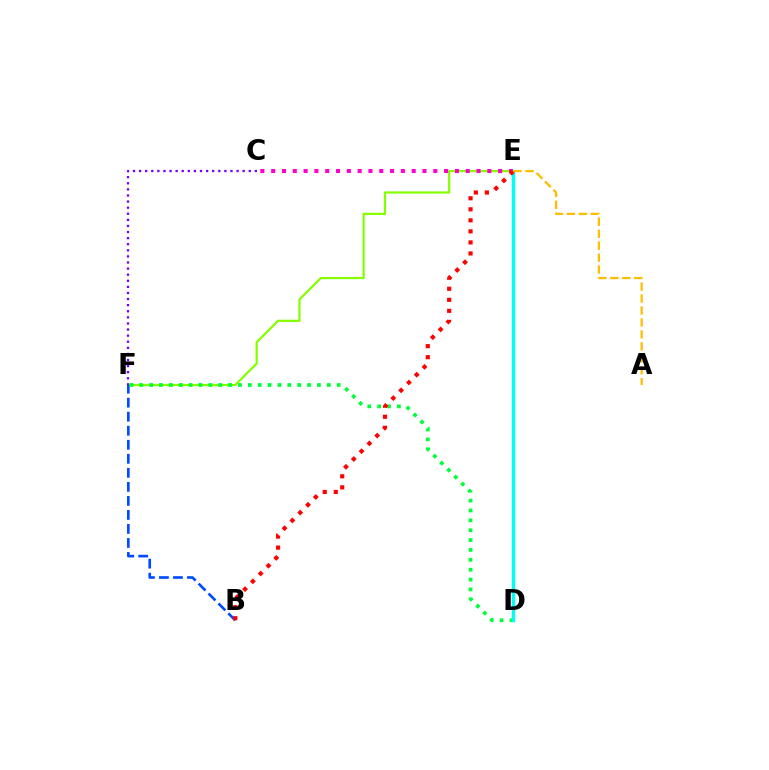{('E', 'F'): [{'color': '#84ff00', 'line_style': 'solid', 'thickness': 1.6}], ('C', 'F'): [{'color': '#7200ff', 'line_style': 'dotted', 'thickness': 1.66}], ('C', 'E'): [{'color': '#ff00cf', 'line_style': 'dotted', 'thickness': 2.94}], ('B', 'F'): [{'color': '#004bff', 'line_style': 'dashed', 'thickness': 1.91}], ('D', 'F'): [{'color': '#00ff39', 'line_style': 'dotted', 'thickness': 2.68}], ('D', 'E'): [{'color': '#00fff6', 'line_style': 'solid', 'thickness': 2.46}], ('B', 'E'): [{'color': '#ff0000', 'line_style': 'dotted', 'thickness': 3.0}], ('A', 'E'): [{'color': '#ffbd00', 'line_style': 'dashed', 'thickness': 1.62}]}